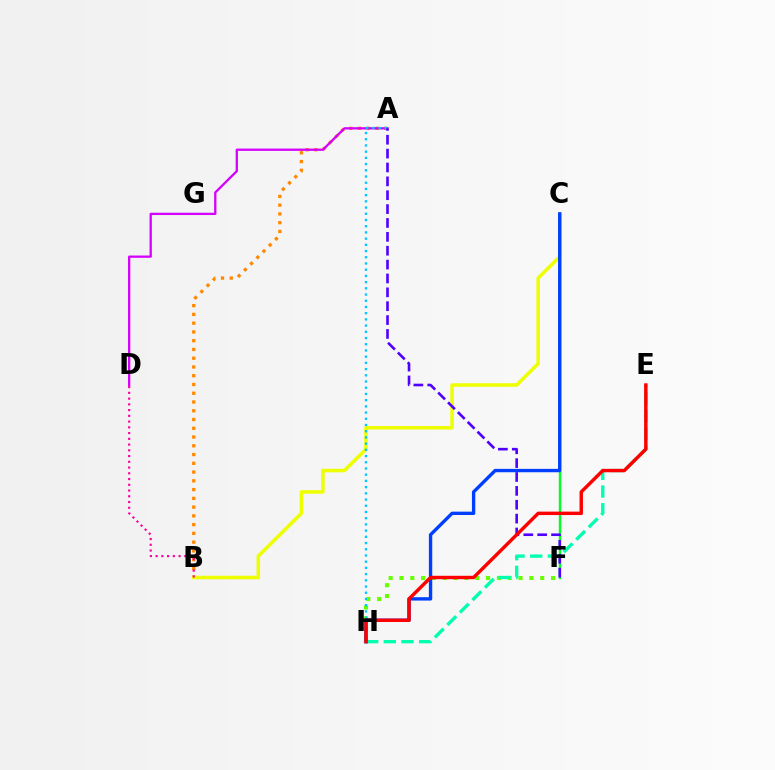{('A', 'B'): [{'color': '#ff8800', 'line_style': 'dotted', 'thickness': 2.38}], ('F', 'H'): [{'color': '#66ff00', 'line_style': 'dotted', 'thickness': 2.94}], ('A', 'D'): [{'color': '#d600ff', 'line_style': 'solid', 'thickness': 1.65}], ('B', 'C'): [{'color': '#eeff00', 'line_style': 'solid', 'thickness': 2.53}], ('E', 'H'): [{'color': '#00ffaf', 'line_style': 'dashed', 'thickness': 2.4}, {'color': '#ff0000', 'line_style': 'solid', 'thickness': 2.47}], ('C', 'F'): [{'color': '#00ff27', 'line_style': 'solid', 'thickness': 1.73}], ('A', 'H'): [{'color': '#00c7ff', 'line_style': 'dotted', 'thickness': 1.69}], ('A', 'F'): [{'color': '#4f00ff', 'line_style': 'dashed', 'thickness': 1.88}], ('C', 'H'): [{'color': '#003fff', 'line_style': 'solid', 'thickness': 2.42}], ('B', 'D'): [{'color': '#ff00a0', 'line_style': 'dotted', 'thickness': 1.56}]}